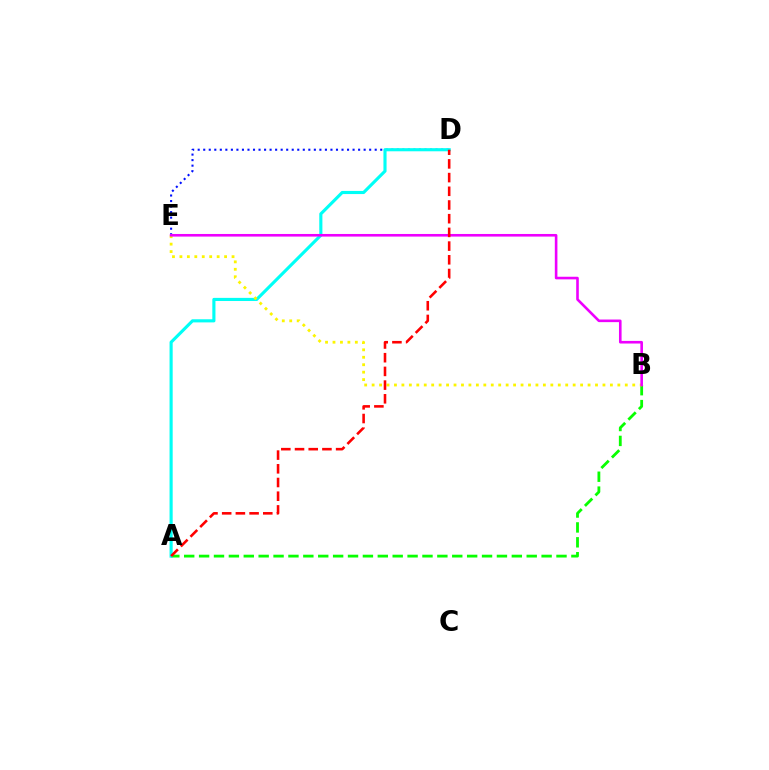{('A', 'B'): [{'color': '#08ff00', 'line_style': 'dashed', 'thickness': 2.02}], ('D', 'E'): [{'color': '#0010ff', 'line_style': 'dotted', 'thickness': 1.5}], ('A', 'D'): [{'color': '#00fff6', 'line_style': 'solid', 'thickness': 2.25}, {'color': '#ff0000', 'line_style': 'dashed', 'thickness': 1.86}], ('B', 'E'): [{'color': '#fcf500', 'line_style': 'dotted', 'thickness': 2.02}, {'color': '#ee00ff', 'line_style': 'solid', 'thickness': 1.88}]}